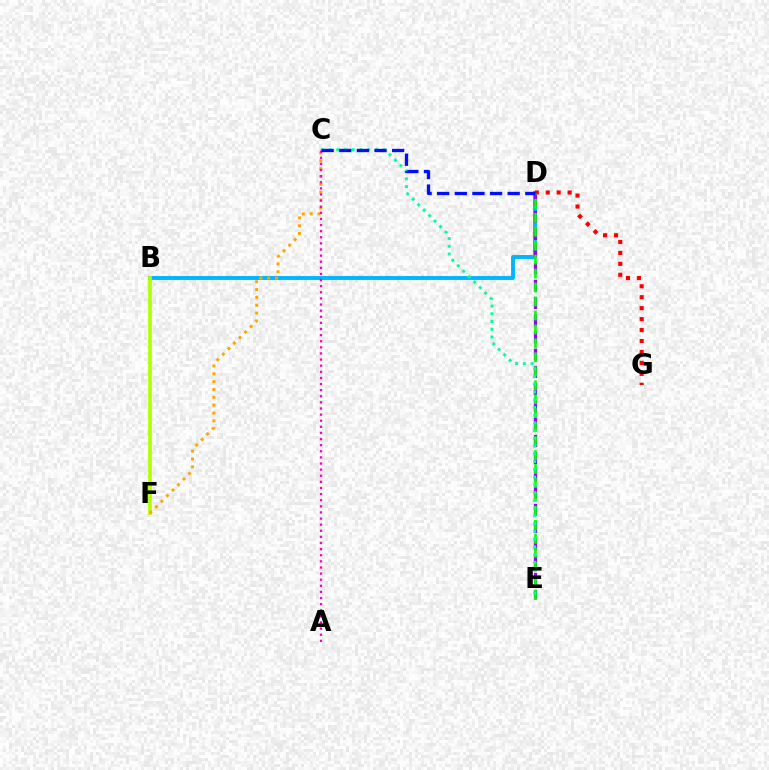{('B', 'D'): [{'color': '#00b5ff', 'line_style': 'solid', 'thickness': 2.81}], ('D', 'G'): [{'color': '#ff0000', 'line_style': 'dotted', 'thickness': 2.97}], ('B', 'F'): [{'color': '#b3ff00', 'line_style': 'solid', 'thickness': 2.67}], ('C', 'F'): [{'color': '#ffa500', 'line_style': 'dotted', 'thickness': 2.13}], ('D', 'E'): [{'color': '#9b00ff', 'line_style': 'dashed', 'thickness': 2.34}, {'color': '#08ff00', 'line_style': 'dashed', 'thickness': 1.9}], ('C', 'E'): [{'color': '#00ff9d', 'line_style': 'dotted', 'thickness': 2.1}], ('A', 'C'): [{'color': '#ff00bd', 'line_style': 'dotted', 'thickness': 1.66}], ('C', 'D'): [{'color': '#0010ff', 'line_style': 'dashed', 'thickness': 2.39}]}